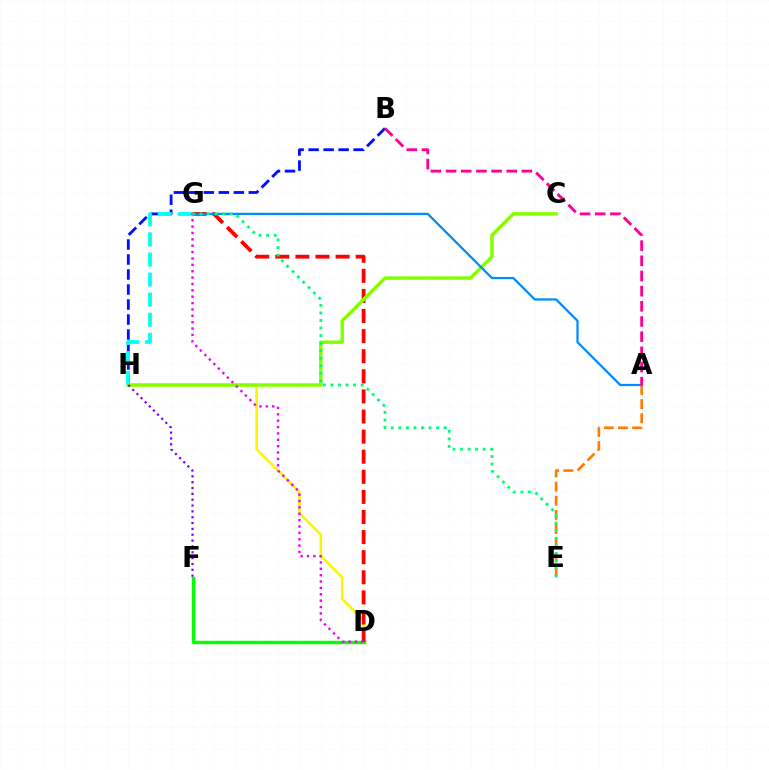{('D', 'H'): [{'color': '#fcf500', 'line_style': 'solid', 'thickness': 1.84}], ('D', 'F'): [{'color': '#08ff00', 'line_style': 'solid', 'thickness': 2.5}], ('B', 'H'): [{'color': '#0010ff', 'line_style': 'dashed', 'thickness': 2.04}], ('D', 'G'): [{'color': '#ff0000', 'line_style': 'dashed', 'thickness': 2.73}, {'color': '#ee00ff', 'line_style': 'dotted', 'thickness': 1.73}], ('G', 'H'): [{'color': '#00fff6', 'line_style': 'dashed', 'thickness': 2.73}], ('A', 'E'): [{'color': '#ff7c00', 'line_style': 'dashed', 'thickness': 1.92}], ('C', 'H'): [{'color': '#84ff00', 'line_style': 'solid', 'thickness': 2.48}], ('F', 'H'): [{'color': '#7200ff', 'line_style': 'dotted', 'thickness': 1.59}], ('A', 'G'): [{'color': '#008cff', 'line_style': 'solid', 'thickness': 1.62}], ('A', 'B'): [{'color': '#ff0094', 'line_style': 'dashed', 'thickness': 2.06}], ('E', 'G'): [{'color': '#00ff74', 'line_style': 'dotted', 'thickness': 2.05}]}